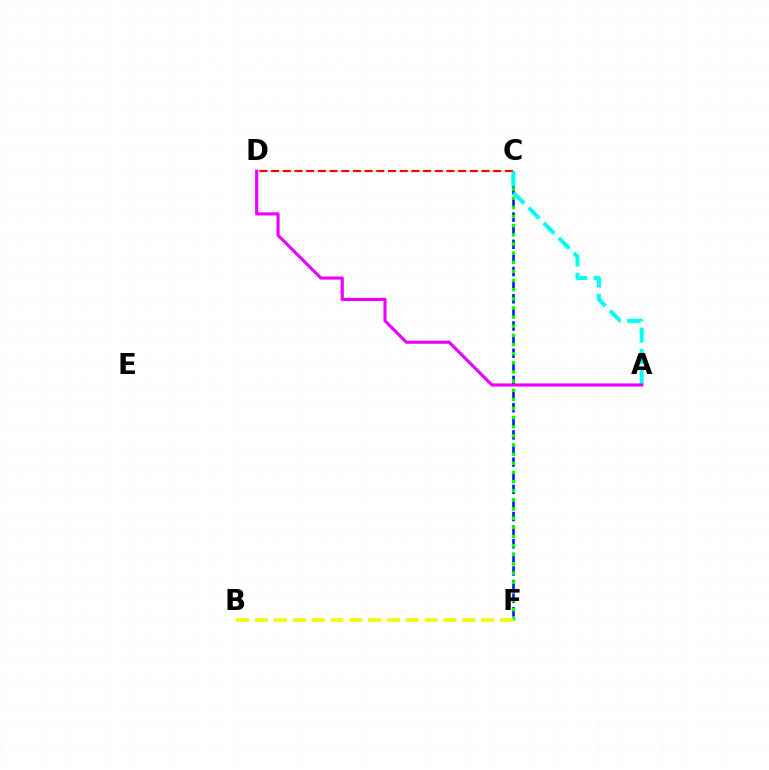{('C', 'F'): [{'color': '#0010ff', 'line_style': 'dashed', 'thickness': 1.85}, {'color': '#08ff00', 'line_style': 'dotted', 'thickness': 2.48}], ('C', 'D'): [{'color': '#ff0000', 'line_style': 'dashed', 'thickness': 1.59}], ('B', 'F'): [{'color': '#fcf500', 'line_style': 'dashed', 'thickness': 2.56}], ('A', 'C'): [{'color': '#00fff6', 'line_style': 'dashed', 'thickness': 2.89}], ('A', 'D'): [{'color': '#ee00ff', 'line_style': 'solid', 'thickness': 2.26}]}